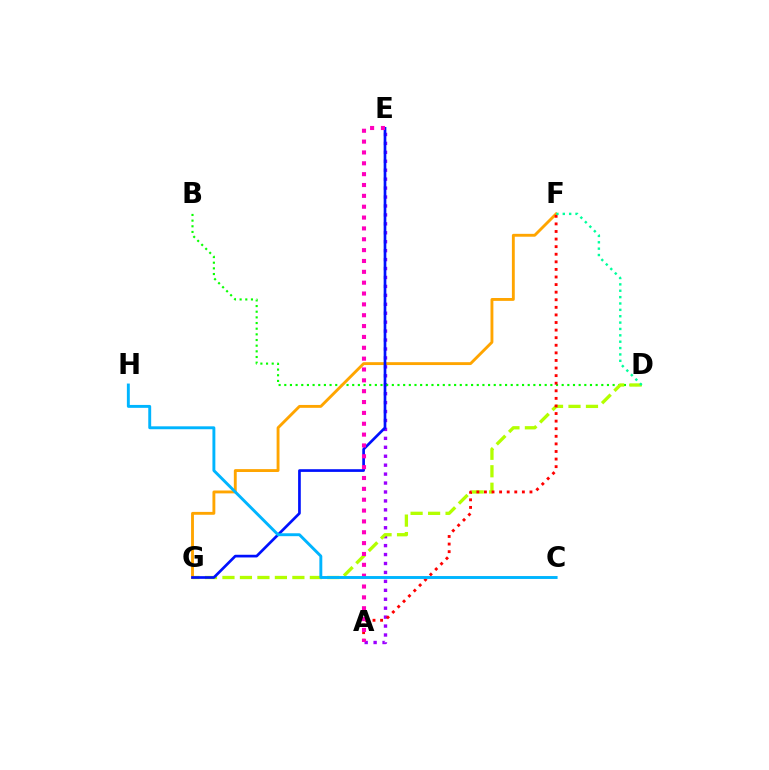{('A', 'E'): [{'color': '#9b00ff', 'line_style': 'dotted', 'thickness': 2.43}, {'color': '#ff00bd', 'line_style': 'dotted', 'thickness': 2.95}], ('B', 'D'): [{'color': '#08ff00', 'line_style': 'dotted', 'thickness': 1.54}], ('D', 'G'): [{'color': '#b3ff00', 'line_style': 'dashed', 'thickness': 2.37}], ('F', 'G'): [{'color': '#ffa500', 'line_style': 'solid', 'thickness': 2.07}], ('E', 'G'): [{'color': '#0010ff', 'line_style': 'solid', 'thickness': 1.94}], ('A', 'F'): [{'color': '#ff0000', 'line_style': 'dotted', 'thickness': 2.06}], ('D', 'F'): [{'color': '#00ff9d', 'line_style': 'dotted', 'thickness': 1.73}], ('C', 'H'): [{'color': '#00b5ff', 'line_style': 'solid', 'thickness': 2.09}]}